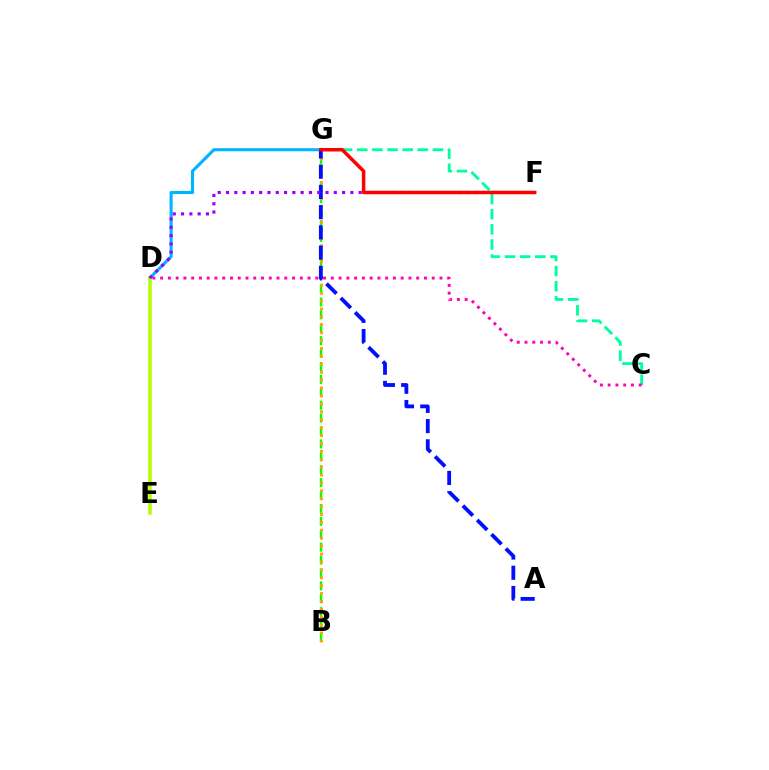{('B', 'G'): [{'color': '#08ff00', 'line_style': 'dashed', 'thickness': 1.75}, {'color': '#ffa500', 'line_style': 'dotted', 'thickness': 2.15}], ('D', 'G'): [{'color': '#00b5ff', 'line_style': 'solid', 'thickness': 2.23}], ('C', 'G'): [{'color': '#00ff9d', 'line_style': 'dashed', 'thickness': 2.06}], ('D', 'E'): [{'color': '#b3ff00', 'line_style': 'solid', 'thickness': 2.53}], ('A', 'G'): [{'color': '#0010ff', 'line_style': 'dashed', 'thickness': 2.75}], ('C', 'D'): [{'color': '#ff00bd', 'line_style': 'dotted', 'thickness': 2.11}], ('D', 'F'): [{'color': '#9b00ff', 'line_style': 'dotted', 'thickness': 2.25}], ('F', 'G'): [{'color': '#ff0000', 'line_style': 'solid', 'thickness': 2.51}]}